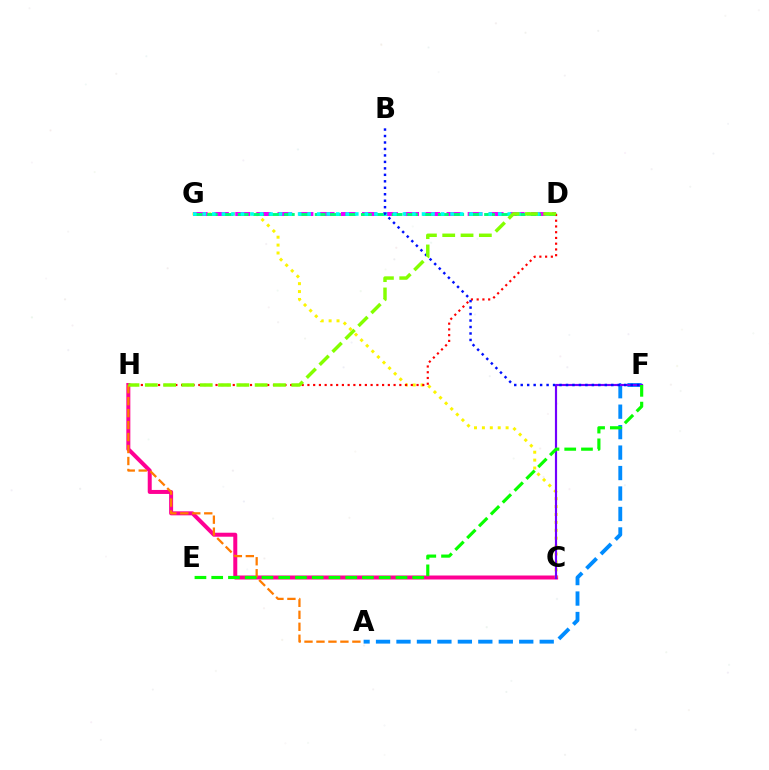{('C', 'H'): [{'color': '#ff0094', 'line_style': 'solid', 'thickness': 2.87}], ('A', 'H'): [{'color': '#ff7c00', 'line_style': 'dashed', 'thickness': 1.63}], ('C', 'G'): [{'color': '#fcf500', 'line_style': 'dotted', 'thickness': 2.15}], ('A', 'F'): [{'color': '#008cff', 'line_style': 'dashed', 'thickness': 2.78}], ('D', 'G'): [{'color': '#ee00ff', 'line_style': 'dashed', 'thickness': 2.87}, {'color': '#00ff74', 'line_style': 'dashed', 'thickness': 2.09}, {'color': '#00fff6', 'line_style': 'dotted', 'thickness': 2.59}], ('C', 'F'): [{'color': '#7200ff', 'line_style': 'solid', 'thickness': 1.56}], ('D', 'H'): [{'color': '#ff0000', 'line_style': 'dotted', 'thickness': 1.56}, {'color': '#84ff00', 'line_style': 'dashed', 'thickness': 2.49}], ('E', 'F'): [{'color': '#08ff00', 'line_style': 'dashed', 'thickness': 2.28}], ('B', 'F'): [{'color': '#0010ff', 'line_style': 'dotted', 'thickness': 1.76}]}